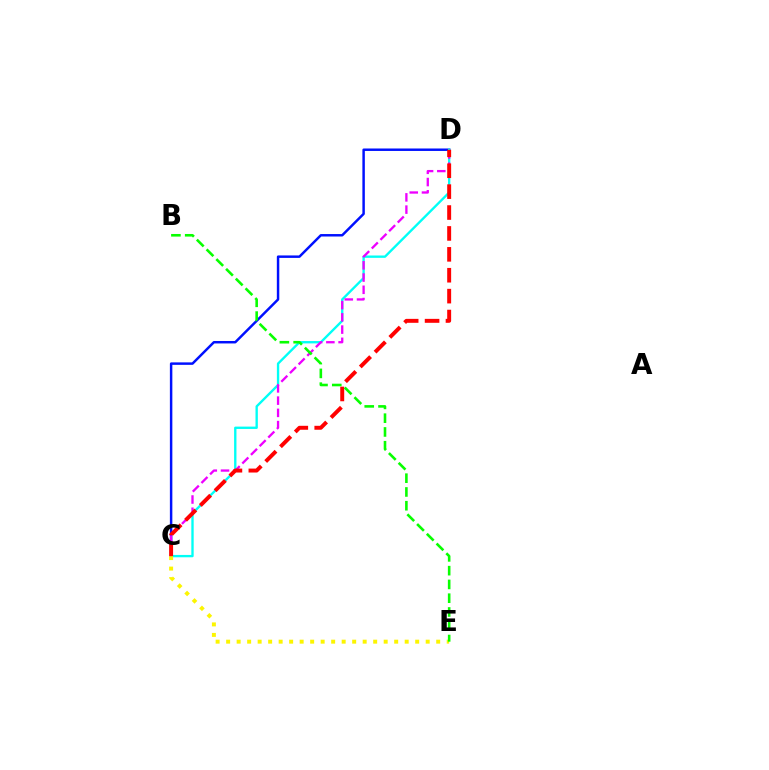{('C', 'D'): [{'color': '#0010ff', 'line_style': 'solid', 'thickness': 1.78}, {'color': '#00fff6', 'line_style': 'solid', 'thickness': 1.69}, {'color': '#ee00ff', 'line_style': 'dashed', 'thickness': 1.66}, {'color': '#ff0000', 'line_style': 'dashed', 'thickness': 2.84}], ('C', 'E'): [{'color': '#fcf500', 'line_style': 'dotted', 'thickness': 2.85}], ('B', 'E'): [{'color': '#08ff00', 'line_style': 'dashed', 'thickness': 1.87}]}